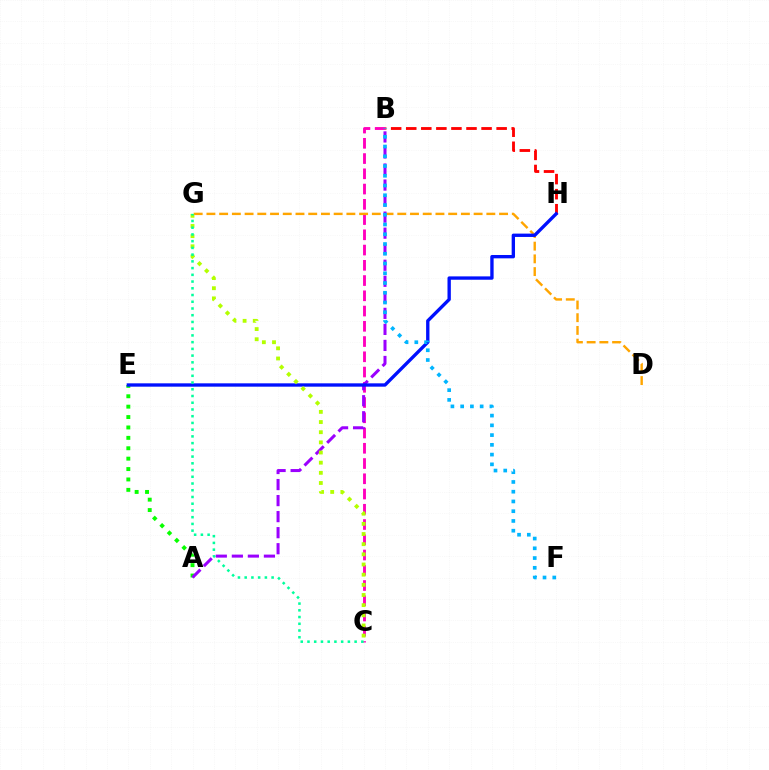{('B', 'C'): [{'color': '#ff00bd', 'line_style': 'dashed', 'thickness': 2.07}], ('B', 'H'): [{'color': '#ff0000', 'line_style': 'dashed', 'thickness': 2.05}], ('D', 'G'): [{'color': '#ffa500', 'line_style': 'dashed', 'thickness': 1.73}], ('A', 'E'): [{'color': '#08ff00', 'line_style': 'dotted', 'thickness': 2.83}], ('A', 'B'): [{'color': '#9b00ff', 'line_style': 'dashed', 'thickness': 2.18}], ('E', 'H'): [{'color': '#0010ff', 'line_style': 'solid', 'thickness': 2.41}], ('C', 'G'): [{'color': '#b3ff00', 'line_style': 'dotted', 'thickness': 2.76}, {'color': '#00ff9d', 'line_style': 'dotted', 'thickness': 1.83}], ('B', 'F'): [{'color': '#00b5ff', 'line_style': 'dotted', 'thickness': 2.65}]}